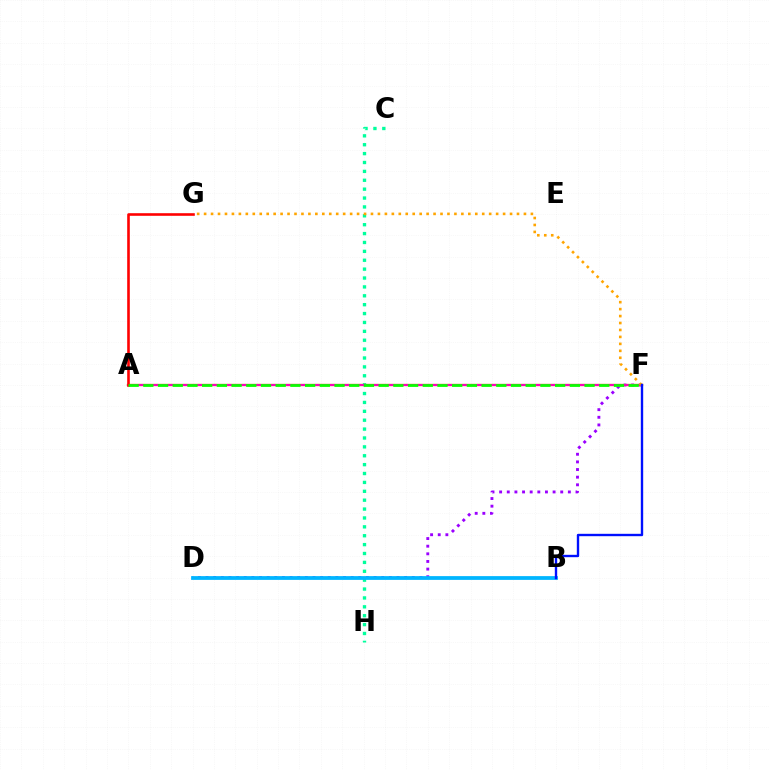{('D', 'F'): [{'color': '#9b00ff', 'line_style': 'dotted', 'thickness': 2.08}], ('C', 'H'): [{'color': '#00ff9d', 'line_style': 'dotted', 'thickness': 2.41}], ('A', 'F'): [{'color': '#b3ff00', 'line_style': 'solid', 'thickness': 1.65}, {'color': '#ff00bd', 'line_style': 'solid', 'thickness': 1.58}, {'color': '#08ff00', 'line_style': 'dashed', 'thickness': 2.0}], ('A', 'G'): [{'color': '#ff0000', 'line_style': 'solid', 'thickness': 1.88}], ('B', 'D'): [{'color': '#00b5ff', 'line_style': 'solid', 'thickness': 2.71}], ('F', 'G'): [{'color': '#ffa500', 'line_style': 'dotted', 'thickness': 1.89}], ('B', 'F'): [{'color': '#0010ff', 'line_style': 'solid', 'thickness': 1.71}]}